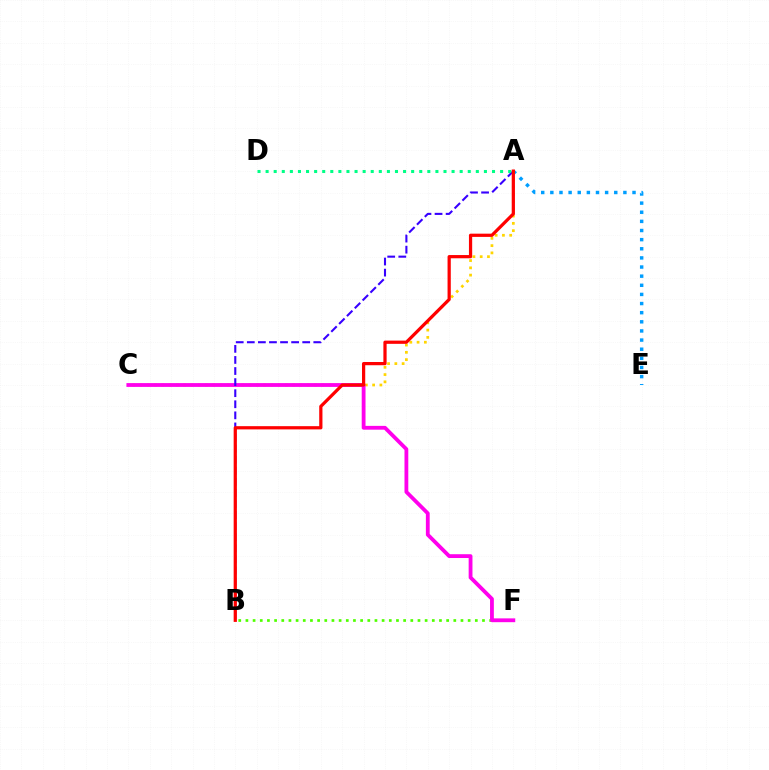{('A', 'E'): [{'color': '#009eff', 'line_style': 'dotted', 'thickness': 2.48}], ('A', 'C'): [{'color': '#ffd500', 'line_style': 'dotted', 'thickness': 1.98}], ('B', 'F'): [{'color': '#4fff00', 'line_style': 'dotted', 'thickness': 1.95}], ('C', 'F'): [{'color': '#ff00ed', 'line_style': 'solid', 'thickness': 2.74}], ('A', 'B'): [{'color': '#3700ff', 'line_style': 'dashed', 'thickness': 1.51}, {'color': '#ff0000', 'line_style': 'solid', 'thickness': 2.33}], ('A', 'D'): [{'color': '#00ff86', 'line_style': 'dotted', 'thickness': 2.2}]}